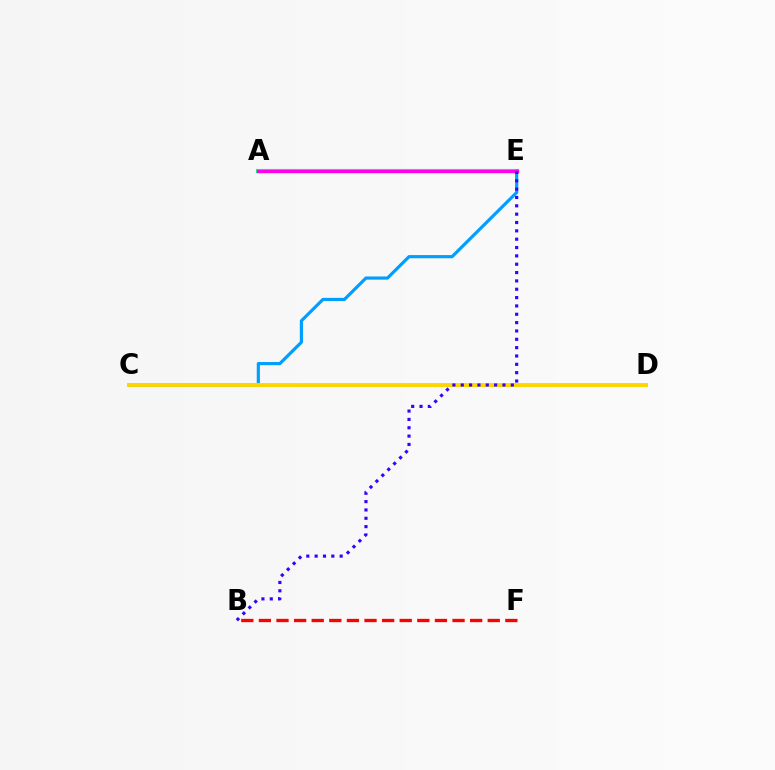{('A', 'E'): [{'color': '#00ff86', 'line_style': 'solid', 'thickness': 2.98}, {'color': '#ff00ed', 'line_style': 'solid', 'thickness': 2.36}], ('C', 'D'): [{'color': '#4fff00', 'line_style': 'solid', 'thickness': 1.86}, {'color': '#ffd500', 'line_style': 'solid', 'thickness': 2.77}], ('C', 'E'): [{'color': '#009eff', 'line_style': 'solid', 'thickness': 2.28}], ('B', 'E'): [{'color': '#3700ff', 'line_style': 'dotted', 'thickness': 2.27}], ('B', 'F'): [{'color': '#ff0000', 'line_style': 'dashed', 'thickness': 2.39}]}